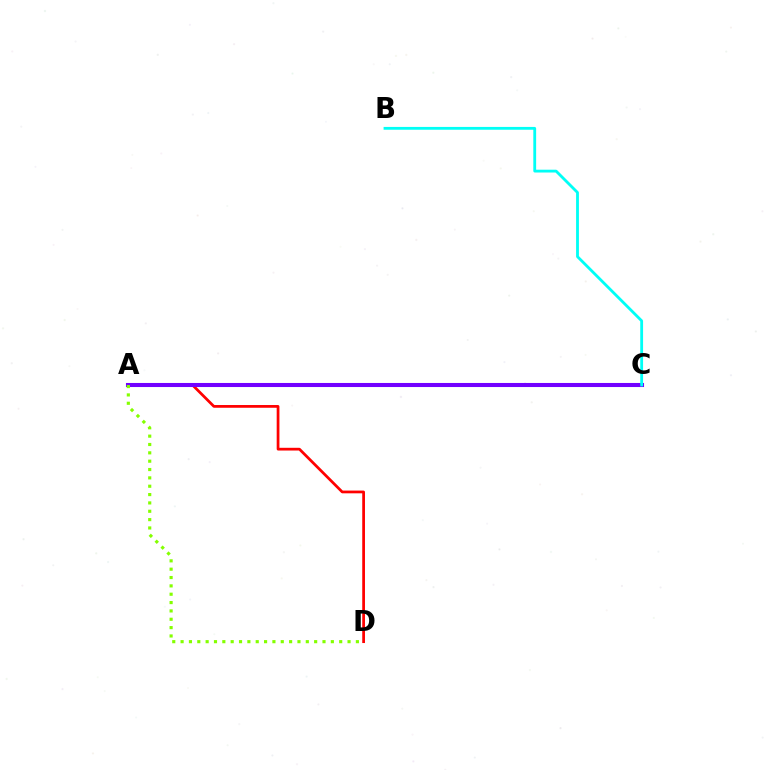{('A', 'D'): [{'color': '#ff0000', 'line_style': 'solid', 'thickness': 1.97}, {'color': '#84ff00', 'line_style': 'dotted', 'thickness': 2.27}], ('A', 'C'): [{'color': '#7200ff', 'line_style': 'solid', 'thickness': 2.93}], ('B', 'C'): [{'color': '#00fff6', 'line_style': 'solid', 'thickness': 2.03}]}